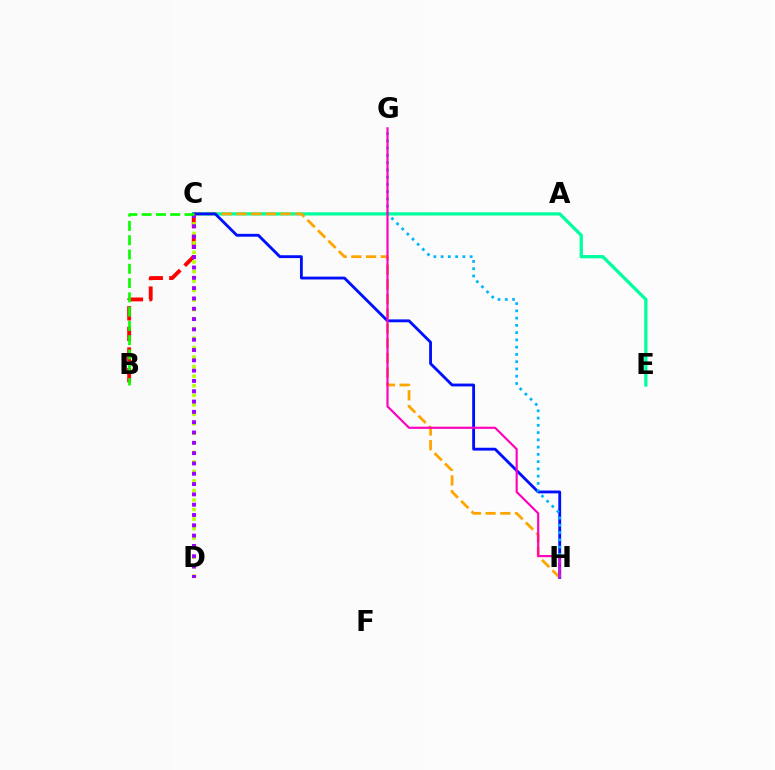{('C', 'E'): [{'color': '#00ff9d', 'line_style': 'solid', 'thickness': 2.36}], ('C', 'H'): [{'color': '#ffa500', 'line_style': 'dashed', 'thickness': 2.0}, {'color': '#0010ff', 'line_style': 'solid', 'thickness': 2.05}], ('G', 'H'): [{'color': '#00b5ff', 'line_style': 'dotted', 'thickness': 1.97}, {'color': '#ff00bd', 'line_style': 'solid', 'thickness': 1.56}], ('B', 'C'): [{'color': '#ff0000', 'line_style': 'dashed', 'thickness': 2.8}, {'color': '#08ff00', 'line_style': 'dashed', 'thickness': 1.94}], ('C', 'D'): [{'color': '#b3ff00', 'line_style': 'dotted', 'thickness': 2.59}, {'color': '#9b00ff', 'line_style': 'dotted', 'thickness': 2.8}]}